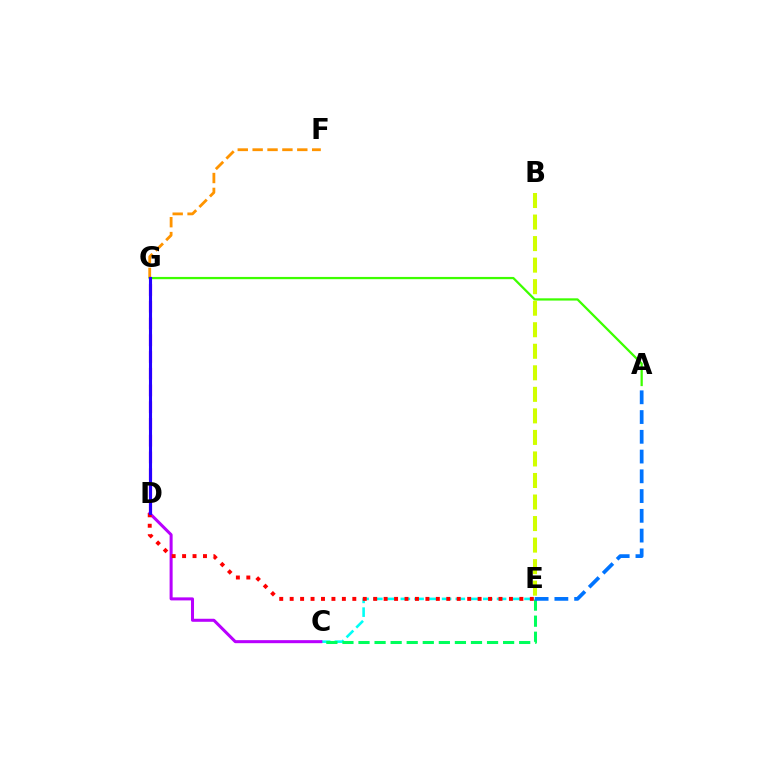{('C', 'E'): [{'color': '#00fff6', 'line_style': 'dashed', 'thickness': 1.87}, {'color': '#00ff5c', 'line_style': 'dashed', 'thickness': 2.18}], ('C', 'D'): [{'color': '#b900ff', 'line_style': 'solid', 'thickness': 2.18}], ('D', 'G'): [{'color': '#ff00ac', 'line_style': 'dashed', 'thickness': 2.27}, {'color': '#2500ff', 'line_style': 'solid', 'thickness': 2.23}], ('A', 'E'): [{'color': '#0074ff', 'line_style': 'dashed', 'thickness': 2.68}], ('D', 'E'): [{'color': '#ff0000', 'line_style': 'dotted', 'thickness': 2.84}], ('F', 'G'): [{'color': '#ff9400', 'line_style': 'dashed', 'thickness': 2.02}], ('A', 'G'): [{'color': '#3dff00', 'line_style': 'solid', 'thickness': 1.62}], ('B', 'E'): [{'color': '#d1ff00', 'line_style': 'dashed', 'thickness': 2.93}]}